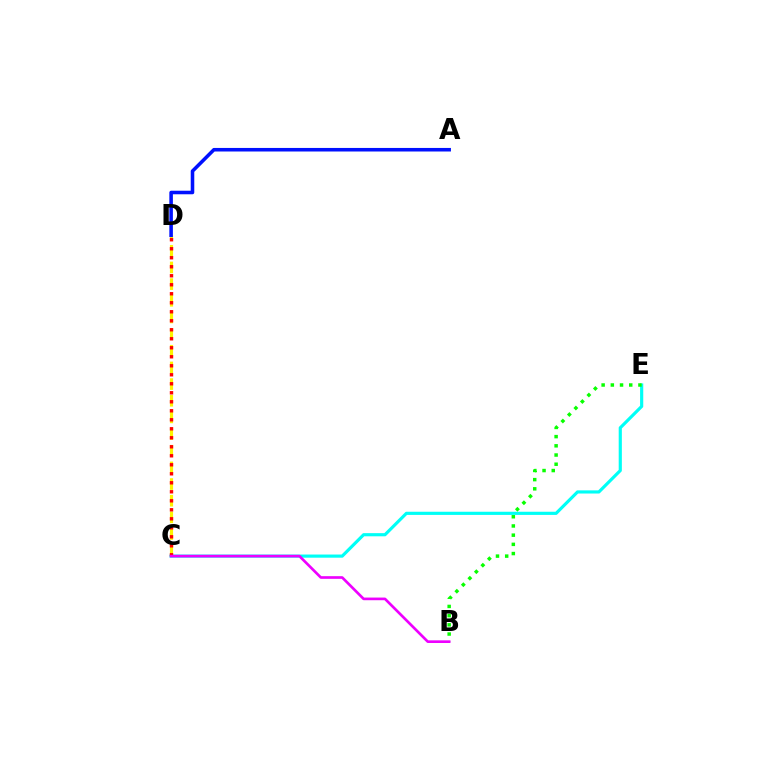{('C', 'D'): [{'color': '#fcf500', 'line_style': 'dashed', 'thickness': 2.26}, {'color': '#ff0000', 'line_style': 'dotted', 'thickness': 2.45}], ('C', 'E'): [{'color': '#00fff6', 'line_style': 'solid', 'thickness': 2.28}], ('A', 'D'): [{'color': '#0010ff', 'line_style': 'solid', 'thickness': 2.56}], ('B', 'E'): [{'color': '#08ff00', 'line_style': 'dotted', 'thickness': 2.5}], ('B', 'C'): [{'color': '#ee00ff', 'line_style': 'solid', 'thickness': 1.92}]}